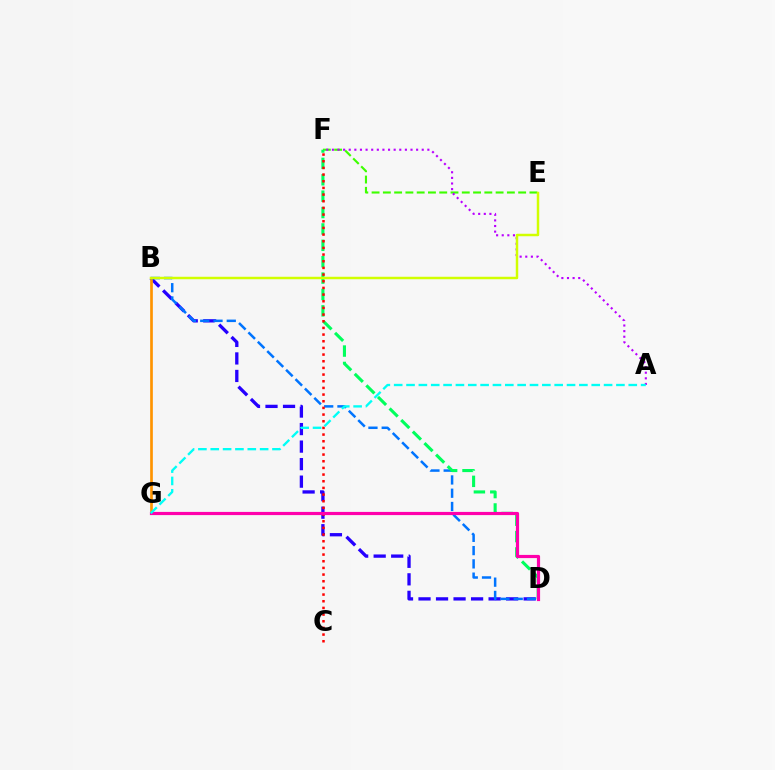{('B', 'D'): [{'color': '#2500ff', 'line_style': 'dashed', 'thickness': 2.38}, {'color': '#0074ff', 'line_style': 'dashed', 'thickness': 1.8}], ('B', 'G'): [{'color': '#ff9400', 'line_style': 'solid', 'thickness': 1.93}], ('E', 'F'): [{'color': '#3dff00', 'line_style': 'dashed', 'thickness': 1.53}], ('A', 'F'): [{'color': '#b900ff', 'line_style': 'dotted', 'thickness': 1.53}], ('D', 'F'): [{'color': '#00ff5c', 'line_style': 'dashed', 'thickness': 2.23}], ('C', 'F'): [{'color': '#ff0000', 'line_style': 'dotted', 'thickness': 1.81}], ('D', 'G'): [{'color': '#ff00ac', 'line_style': 'solid', 'thickness': 2.29}], ('A', 'G'): [{'color': '#00fff6', 'line_style': 'dashed', 'thickness': 1.68}], ('B', 'E'): [{'color': '#d1ff00', 'line_style': 'solid', 'thickness': 1.78}]}